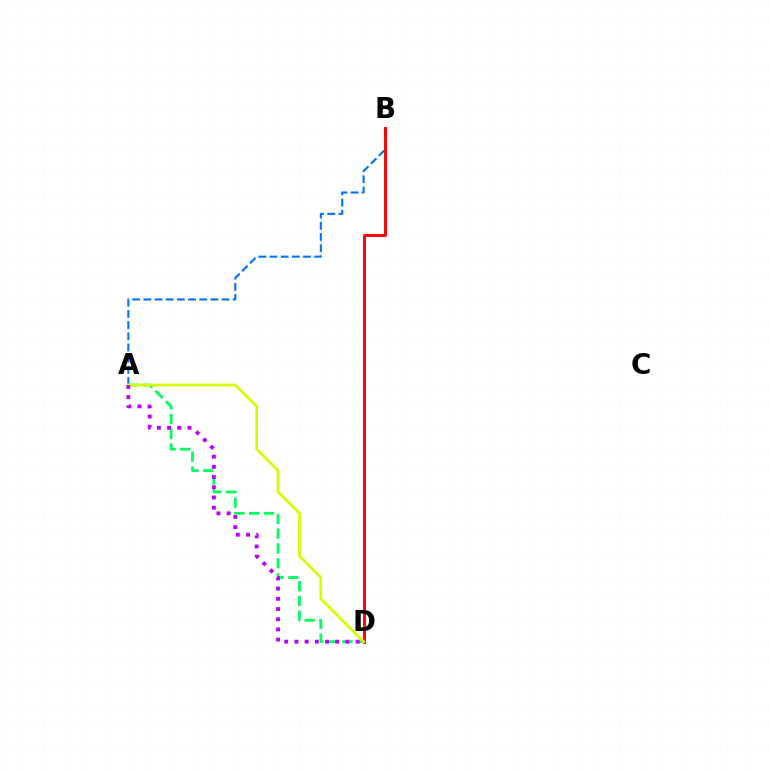{('A', 'B'): [{'color': '#0074ff', 'line_style': 'dashed', 'thickness': 1.52}], ('A', 'D'): [{'color': '#00ff5c', 'line_style': 'dashed', 'thickness': 2.01}, {'color': '#d1ff00', 'line_style': 'solid', 'thickness': 1.98}, {'color': '#b900ff', 'line_style': 'dotted', 'thickness': 2.77}], ('B', 'D'): [{'color': '#ff0000', 'line_style': 'solid', 'thickness': 2.1}]}